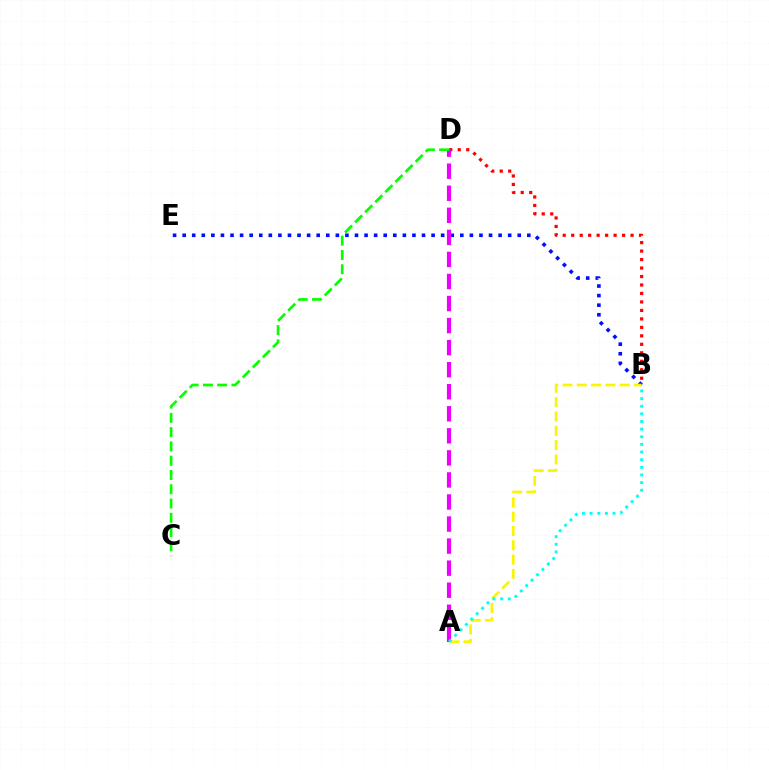{('B', 'D'): [{'color': '#ff0000', 'line_style': 'dotted', 'thickness': 2.3}], ('B', 'E'): [{'color': '#0010ff', 'line_style': 'dotted', 'thickness': 2.6}], ('A', 'D'): [{'color': '#ee00ff', 'line_style': 'dashed', 'thickness': 3.0}], ('C', 'D'): [{'color': '#08ff00', 'line_style': 'dashed', 'thickness': 1.94}], ('A', 'B'): [{'color': '#fcf500', 'line_style': 'dashed', 'thickness': 1.94}, {'color': '#00fff6', 'line_style': 'dotted', 'thickness': 2.08}]}